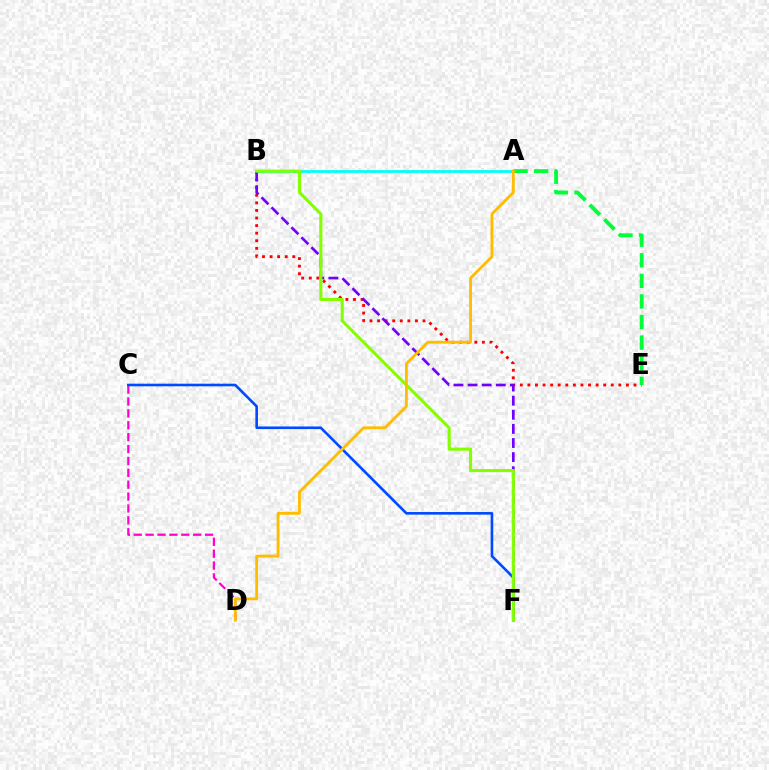{('B', 'E'): [{'color': '#ff0000', 'line_style': 'dotted', 'thickness': 2.06}], ('A', 'B'): [{'color': '#00fff6', 'line_style': 'solid', 'thickness': 1.98}], ('C', 'D'): [{'color': '#ff00cf', 'line_style': 'dashed', 'thickness': 1.61}], ('B', 'F'): [{'color': '#7200ff', 'line_style': 'dashed', 'thickness': 1.92}, {'color': '#84ff00', 'line_style': 'solid', 'thickness': 2.24}], ('C', 'F'): [{'color': '#004bff', 'line_style': 'solid', 'thickness': 1.89}], ('A', 'E'): [{'color': '#00ff39', 'line_style': 'dashed', 'thickness': 2.8}], ('A', 'D'): [{'color': '#ffbd00', 'line_style': 'solid', 'thickness': 2.04}]}